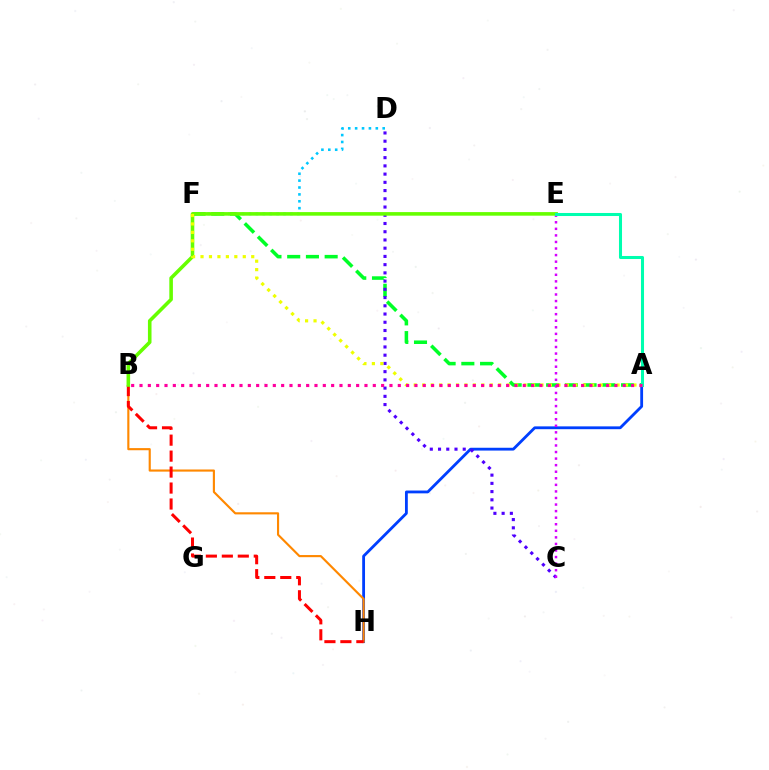{('A', 'H'): [{'color': '#003fff', 'line_style': 'solid', 'thickness': 2.03}], ('B', 'H'): [{'color': '#ff8800', 'line_style': 'solid', 'thickness': 1.54}, {'color': '#ff0000', 'line_style': 'dashed', 'thickness': 2.17}], ('A', 'F'): [{'color': '#00ff27', 'line_style': 'dashed', 'thickness': 2.54}, {'color': '#eeff00', 'line_style': 'dotted', 'thickness': 2.3}], ('D', 'F'): [{'color': '#00c7ff', 'line_style': 'dotted', 'thickness': 1.87}], ('C', 'D'): [{'color': '#4f00ff', 'line_style': 'dotted', 'thickness': 2.24}], ('C', 'E'): [{'color': '#d600ff', 'line_style': 'dotted', 'thickness': 1.78}], ('B', 'E'): [{'color': '#66ff00', 'line_style': 'solid', 'thickness': 2.58}], ('A', 'E'): [{'color': '#00ffaf', 'line_style': 'solid', 'thickness': 2.19}], ('A', 'B'): [{'color': '#ff00a0', 'line_style': 'dotted', 'thickness': 2.26}]}